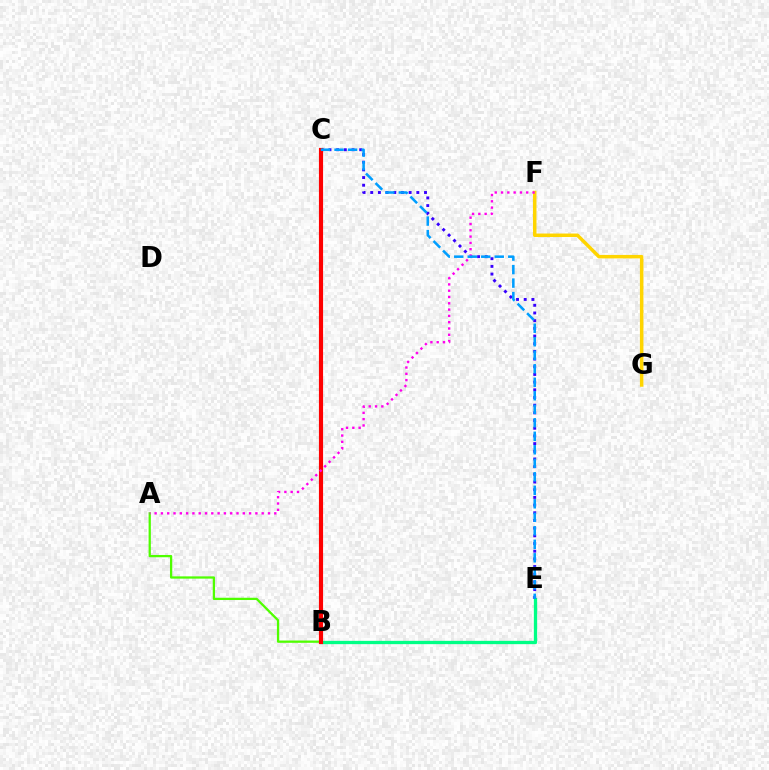{('F', 'G'): [{'color': '#ffd500', 'line_style': 'solid', 'thickness': 2.51}], ('B', 'E'): [{'color': '#00ff86', 'line_style': 'solid', 'thickness': 2.37}], ('A', 'B'): [{'color': '#4fff00', 'line_style': 'solid', 'thickness': 1.63}], ('C', 'E'): [{'color': '#3700ff', 'line_style': 'dotted', 'thickness': 2.09}, {'color': '#009eff', 'line_style': 'dashed', 'thickness': 1.83}], ('B', 'C'): [{'color': '#ff0000', 'line_style': 'solid', 'thickness': 2.98}], ('A', 'F'): [{'color': '#ff00ed', 'line_style': 'dotted', 'thickness': 1.71}]}